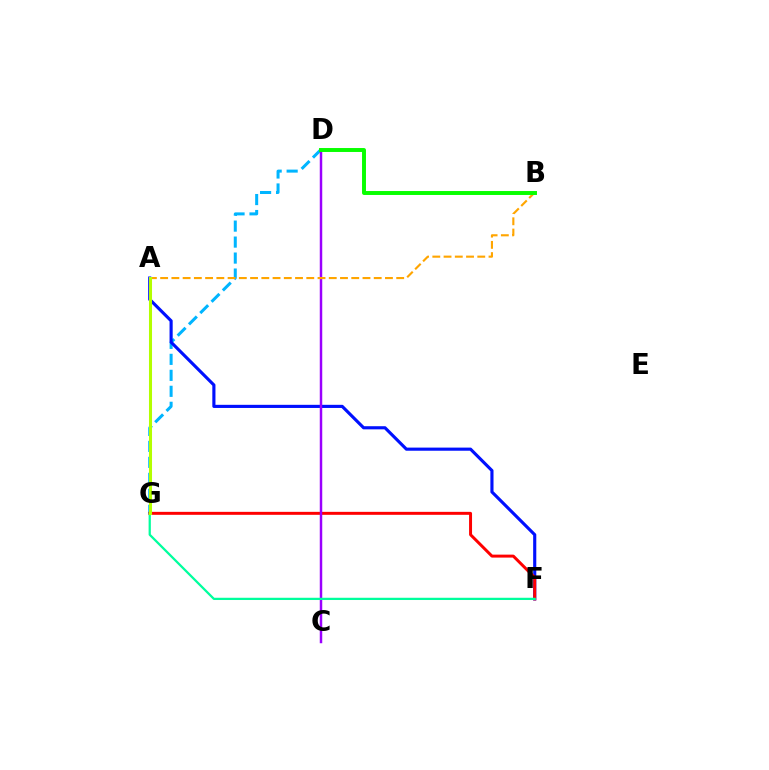{('D', 'G'): [{'color': '#00b5ff', 'line_style': 'dashed', 'thickness': 2.17}], ('A', 'F'): [{'color': '#0010ff', 'line_style': 'solid', 'thickness': 2.26}], ('F', 'G'): [{'color': '#ff0000', 'line_style': 'solid', 'thickness': 2.14}, {'color': '#00ff9d', 'line_style': 'solid', 'thickness': 1.62}], ('C', 'D'): [{'color': '#9b00ff', 'line_style': 'solid', 'thickness': 1.78}], ('A', 'G'): [{'color': '#ff00bd', 'line_style': 'dashed', 'thickness': 1.98}, {'color': '#b3ff00', 'line_style': 'solid', 'thickness': 2.2}], ('A', 'B'): [{'color': '#ffa500', 'line_style': 'dashed', 'thickness': 1.53}], ('B', 'D'): [{'color': '#08ff00', 'line_style': 'solid', 'thickness': 2.84}]}